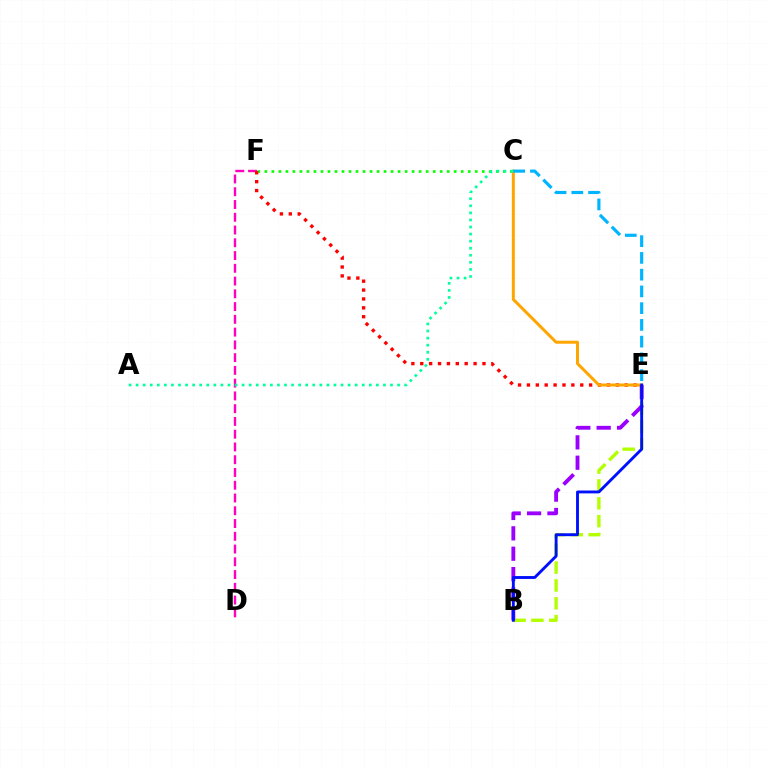{('C', 'F'): [{'color': '#08ff00', 'line_style': 'dotted', 'thickness': 1.91}], ('B', 'E'): [{'color': '#b3ff00', 'line_style': 'dashed', 'thickness': 2.42}, {'color': '#9b00ff', 'line_style': 'dashed', 'thickness': 2.77}, {'color': '#0010ff', 'line_style': 'solid', 'thickness': 2.07}], ('D', 'F'): [{'color': '#ff00bd', 'line_style': 'dashed', 'thickness': 1.73}], ('E', 'F'): [{'color': '#ff0000', 'line_style': 'dotted', 'thickness': 2.41}], ('C', 'E'): [{'color': '#ffa500', 'line_style': 'solid', 'thickness': 2.15}, {'color': '#00b5ff', 'line_style': 'dashed', 'thickness': 2.28}], ('A', 'C'): [{'color': '#00ff9d', 'line_style': 'dotted', 'thickness': 1.92}]}